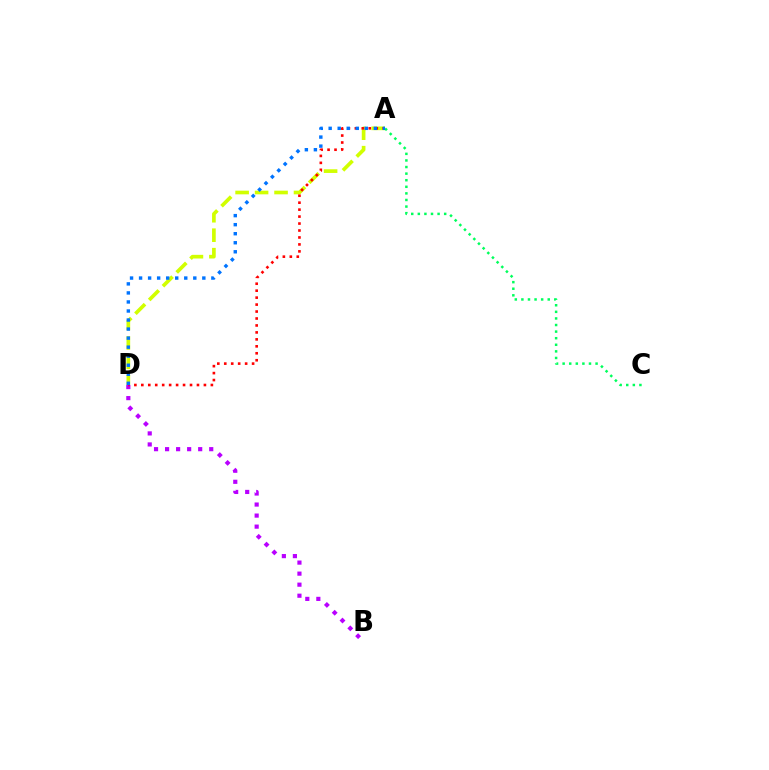{('B', 'D'): [{'color': '#b900ff', 'line_style': 'dotted', 'thickness': 3.0}], ('A', 'D'): [{'color': '#d1ff00', 'line_style': 'dashed', 'thickness': 2.64}, {'color': '#ff0000', 'line_style': 'dotted', 'thickness': 1.89}, {'color': '#0074ff', 'line_style': 'dotted', 'thickness': 2.46}], ('A', 'C'): [{'color': '#00ff5c', 'line_style': 'dotted', 'thickness': 1.79}]}